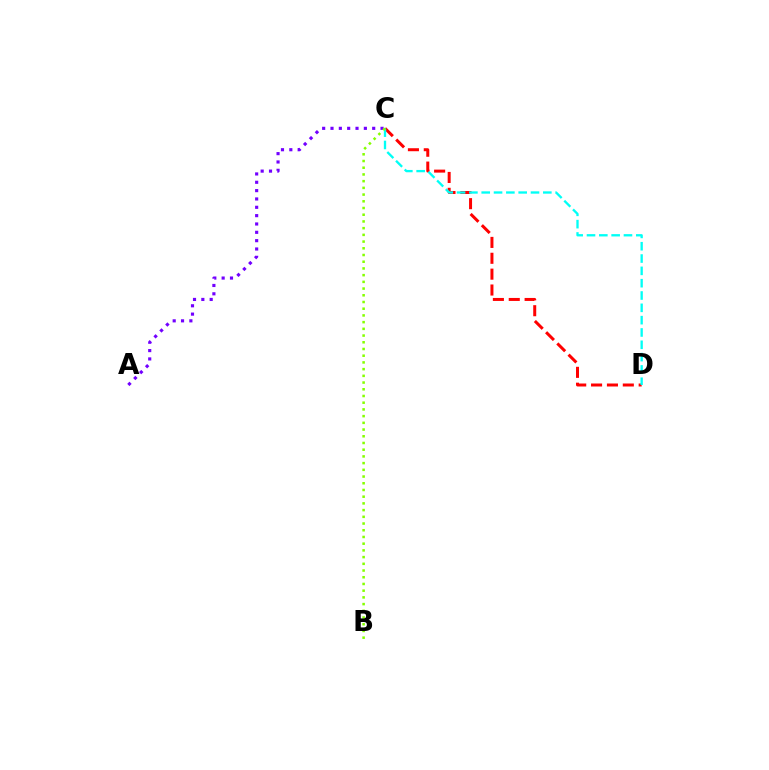{('A', 'C'): [{'color': '#7200ff', 'line_style': 'dotted', 'thickness': 2.27}], ('C', 'D'): [{'color': '#ff0000', 'line_style': 'dashed', 'thickness': 2.16}, {'color': '#00fff6', 'line_style': 'dashed', 'thickness': 1.67}], ('B', 'C'): [{'color': '#84ff00', 'line_style': 'dotted', 'thickness': 1.82}]}